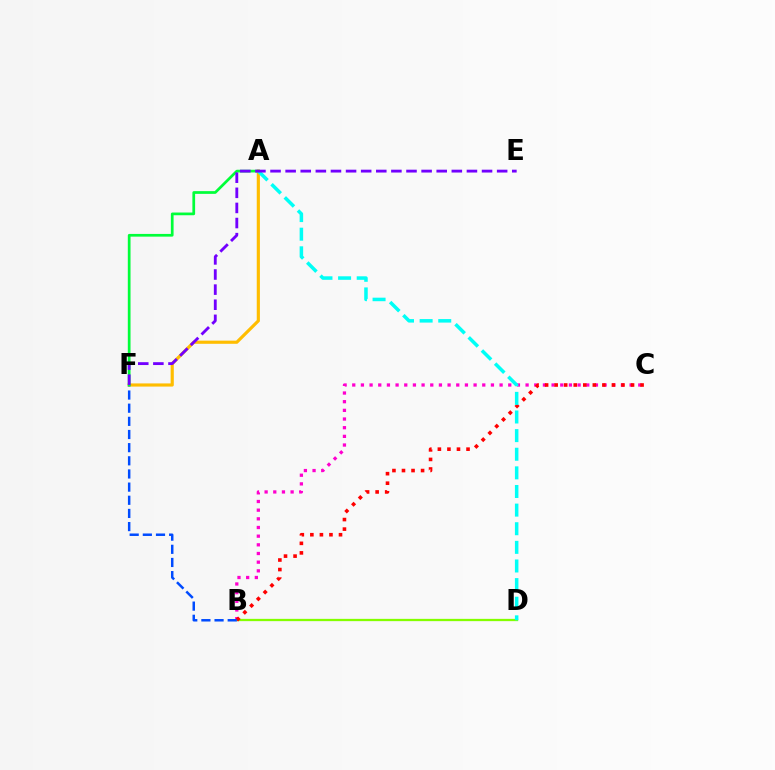{('B', 'D'): [{'color': '#84ff00', 'line_style': 'solid', 'thickness': 1.64}], ('B', 'C'): [{'color': '#ff00cf', 'line_style': 'dotted', 'thickness': 2.35}, {'color': '#ff0000', 'line_style': 'dotted', 'thickness': 2.59}], ('A', 'F'): [{'color': '#ffbd00', 'line_style': 'solid', 'thickness': 2.28}, {'color': '#00ff39', 'line_style': 'solid', 'thickness': 1.95}], ('B', 'F'): [{'color': '#004bff', 'line_style': 'dashed', 'thickness': 1.79}], ('A', 'D'): [{'color': '#00fff6', 'line_style': 'dashed', 'thickness': 2.53}], ('E', 'F'): [{'color': '#7200ff', 'line_style': 'dashed', 'thickness': 2.05}]}